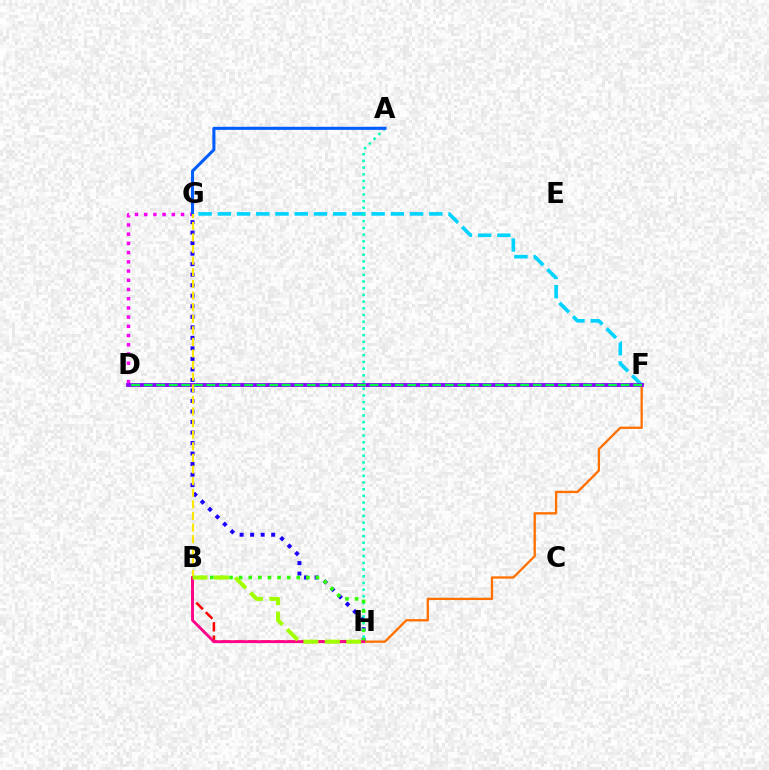{('D', 'G'): [{'color': '#fa00f9', 'line_style': 'dotted', 'thickness': 2.5}], ('G', 'H'): [{'color': '#1900ff', 'line_style': 'dotted', 'thickness': 2.86}], ('B', 'H'): [{'color': '#ff0000', 'line_style': 'dashed', 'thickness': 1.82}, {'color': '#31ff00', 'line_style': 'dotted', 'thickness': 2.61}, {'color': '#ff0088', 'line_style': 'solid', 'thickness': 2.06}, {'color': '#a2ff00', 'line_style': 'dashed', 'thickness': 2.91}], ('F', 'H'): [{'color': '#ff7000', 'line_style': 'solid', 'thickness': 1.67}], ('F', 'G'): [{'color': '#00d3ff', 'line_style': 'dashed', 'thickness': 2.61}], ('A', 'H'): [{'color': '#00ffbb', 'line_style': 'dotted', 'thickness': 1.82}], ('A', 'G'): [{'color': '#005dff', 'line_style': 'solid', 'thickness': 2.21}], ('D', 'F'): [{'color': '#8a00ff', 'line_style': 'solid', 'thickness': 2.75}, {'color': '#00ff45', 'line_style': 'dashed', 'thickness': 1.7}], ('B', 'G'): [{'color': '#ffe600', 'line_style': 'dashed', 'thickness': 1.58}]}